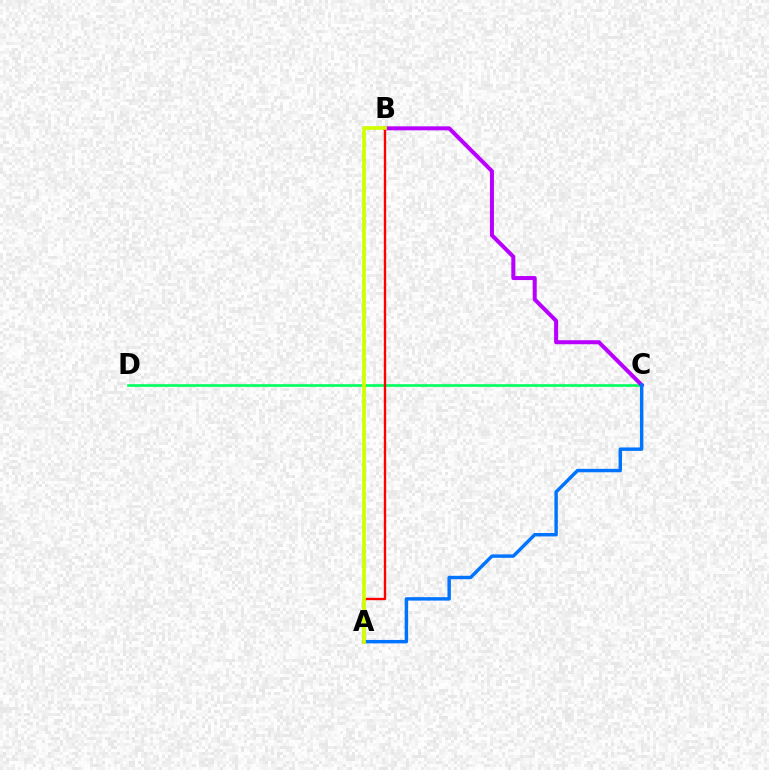{('C', 'D'): [{'color': '#00ff5c', 'line_style': 'solid', 'thickness': 1.9}], ('B', 'C'): [{'color': '#b900ff', 'line_style': 'solid', 'thickness': 2.89}], ('A', 'C'): [{'color': '#0074ff', 'line_style': 'solid', 'thickness': 2.47}], ('A', 'B'): [{'color': '#ff0000', 'line_style': 'solid', 'thickness': 1.69}, {'color': '#d1ff00', 'line_style': 'solid', 'thickness': 2.67}]}